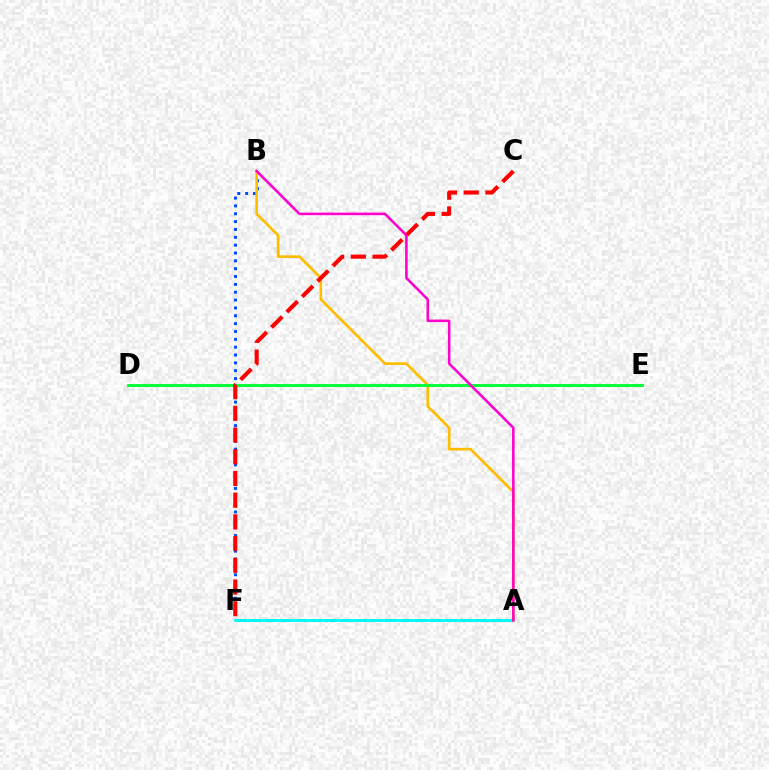{('B', 'F'): [{'color': '#004bff', 'line_style': 'dotted', 'thickness': 2.13}], ('A', 'F'): [{'color': '#7200ff', 'line_style': 'dashed', 'thickness': 2.04}, {'color': '#00fff6', 'line_style': 'solid', 'thickness': 2.06}], ('A', 'B'): [{'color': '#ffbd00', 'line_style': 'solid', 'thickness': 1.91}, {'color': '#ff00cf', 'line_style': 'solid', 'thickness': 1.84}], ('D', 'E'): [{'color': '#84ff00', 'line_style': 'dashed', 'thickness': 1.87}, {'color': '#00ff39', 'line_style': 'solid', 'thickness': 2.06}], ('C', 'F'): [{'color': '#ff0000', 'line_style': 'dashed', 'thickness': 2.95}]}